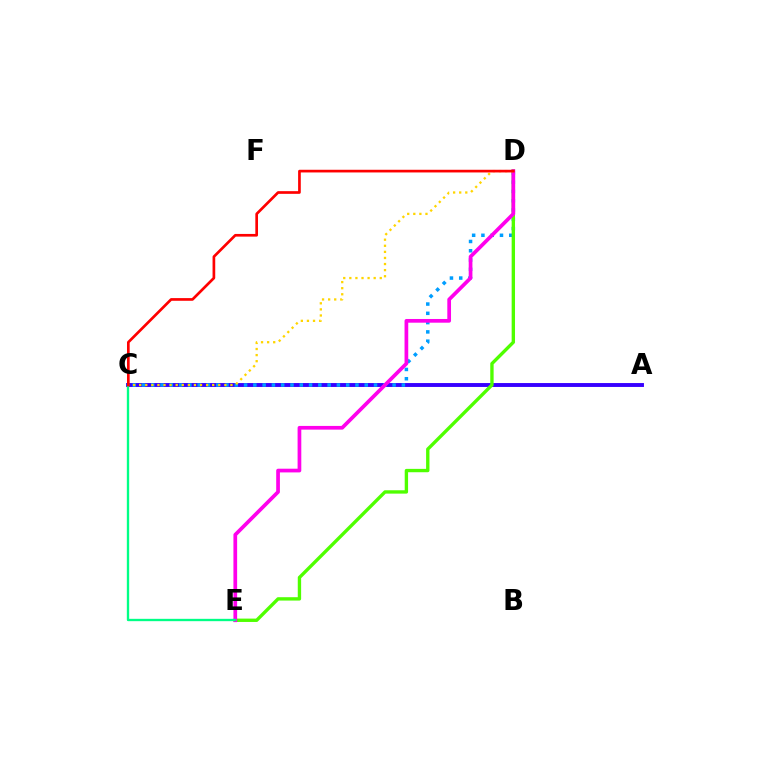{('A', 'C'): [{'color': '#3700ff', 'line_style': 'solid', 'thickness': 2.81}], ('C', 'D'): [{'color': '#009eff', 'line_style': 'dotted', 'thickness': 2.52}, {'color': '#ffd500', 'line_style': 'dotted', 'thickness': 1.65}, {'color': '#ff0000', 'line_style': 'solid', 'thickness': 1.93}], ('D', 'E'): [{'color': '#4fff00', 'line_style': 'solid', 'thickness': 2.42}, {'color': '#ff00ed', 'line_style': 'solid', 'thickness': 2.67}], ('C', 'E'): [{'color': '#00ff86', 'line_style': 'solid', 'thickness': 1.69}]}